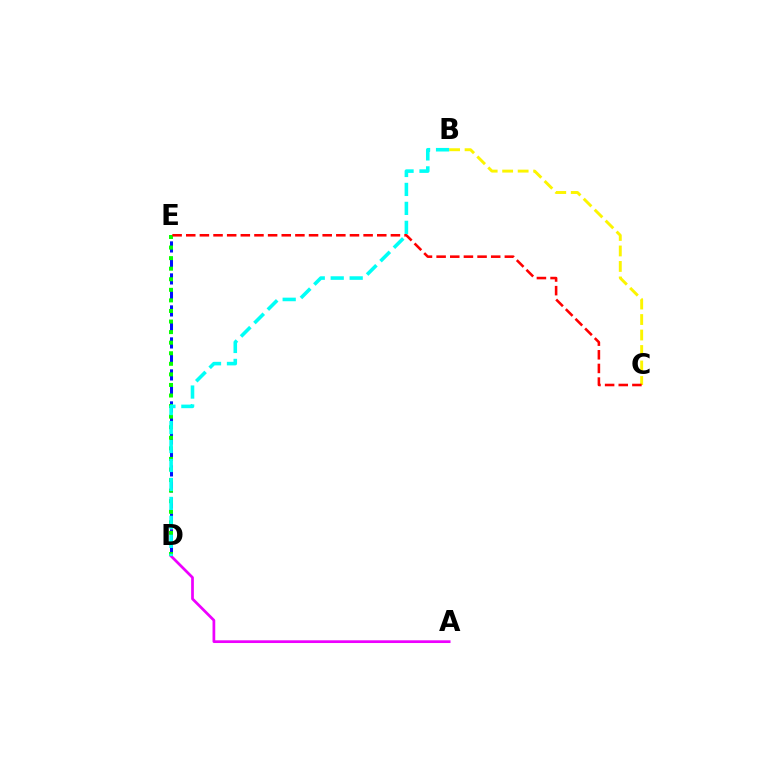{('D', 'E'): [{'color': '#0010ff', 'line_style': 'dashed', 'thickness': 2.17}, {'color': '#08ff00', 'line_style': 'dotted', 'thickness': 2.87}], ('B', 'C'): [{'color': '#fcf500', 'line_style': 'dashed', 'thickness': 2.1}], ('C', 'E'): [{'color': '#ff0000', 'line_style': 'dashed', 'thickness': 1.85}], ('A', 'D'): [{'color': '#ee00ff', 'line_style': 'solid', 'thickness': 1.96}], ('B', 'D'): [{'color': '#00fff6', 'line_style': 'dashed', 'thickness': 2.58}]}